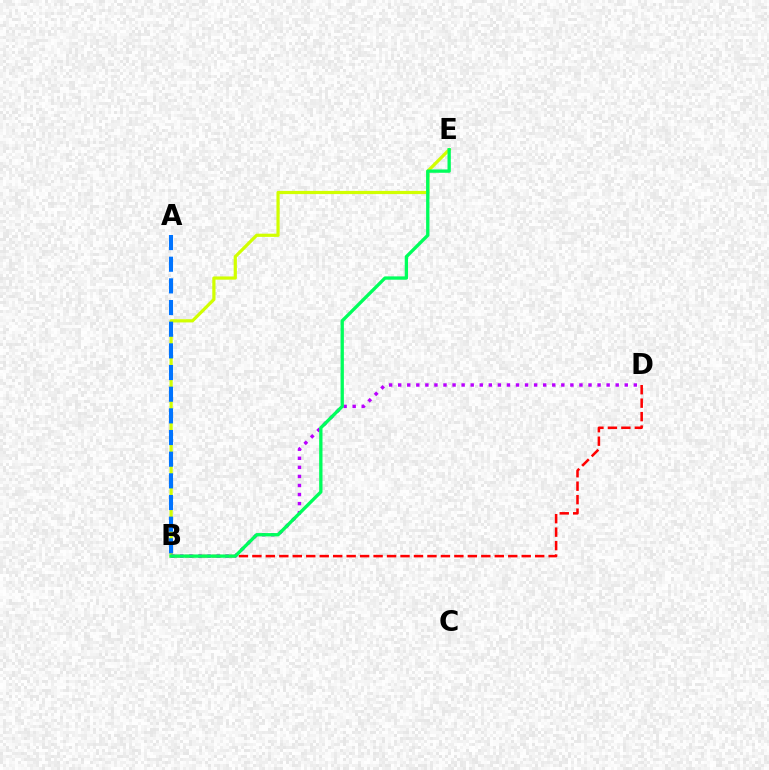{('B', 'D'): [{'color': '#ff0000', 'line_style': 'dashed', 'thickness': 1.83}, {'color': '#b900ff', 'line_style': 'dotted', 'thickness': 2.46}], ('B', 'E'): [{'color': '#d1ff00', 'line_style': 'solid', 'thickness': 2.31}, {'color': '#00ff5c', 'line_style': 'solid', 'thickness': 2.39}], ('A', 'B'): [{'color': '#0074ff', 'line_style': 'dashed', 'thickness': 2.94}]}